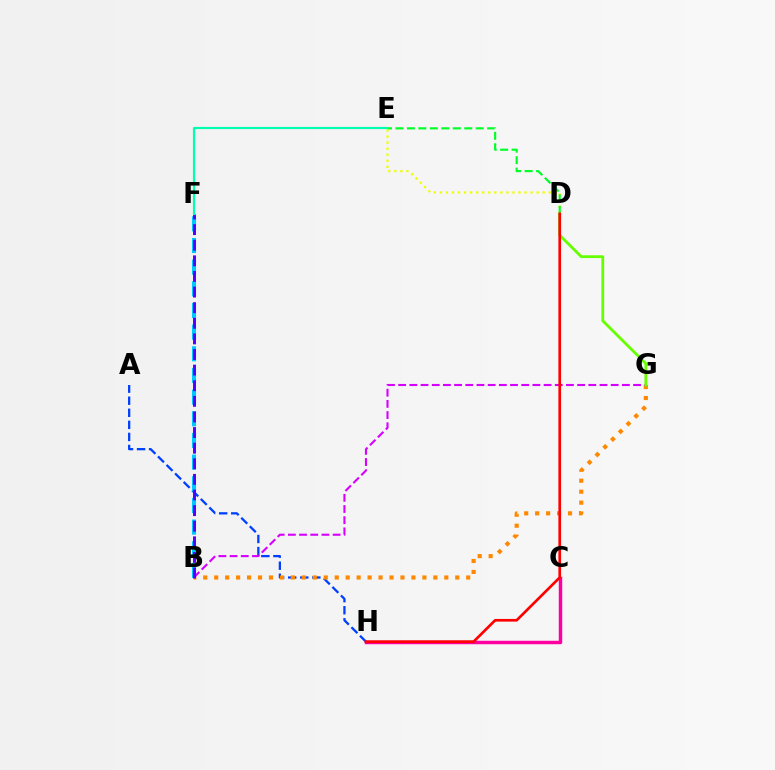{('A', 'H'): [{'color': '#003fff', 'line_style': 'dashed', 'thickness': 1.64}], ('D', 'E'): [{'color': '#eeff00', 'line_style': 'dotted', 'thickness': 1.64}, {'color': '#00ff27', 'line_style': 'dashed', 'thickness': 1.56}], ('C', 'H'): [{'color': '#ff00a0', 'line_style': 'solid', 'thickness': 2.49}], ('B', 'G'): [{'color': '#ff8800', 'line_style': 'dotted', 'thickness': 2.98}, {'color': '#d600ff', 'line_style': 'dashed', 'thickness': 1.52}], ('B', 'F'): [{'color': '#00c7ff', 'line_style': 'dashed', 'thickness': 2.94}, {'color': '#4f00ff', 'line_style': 'dashed', 'thickness': 2.12}], ('E', 'F'): [{'color': '#00ffaf', 'line_style': 'solid', 'thickness': 1.57}], ('D', 'G'): [{'color': '#66ff00', 'line_style': 'solid', 'thickness': 2.01}], ('D', 'H'): [{'color': '#ff0000', 'line_style': 'solid', 'thickness': 1.92}]}